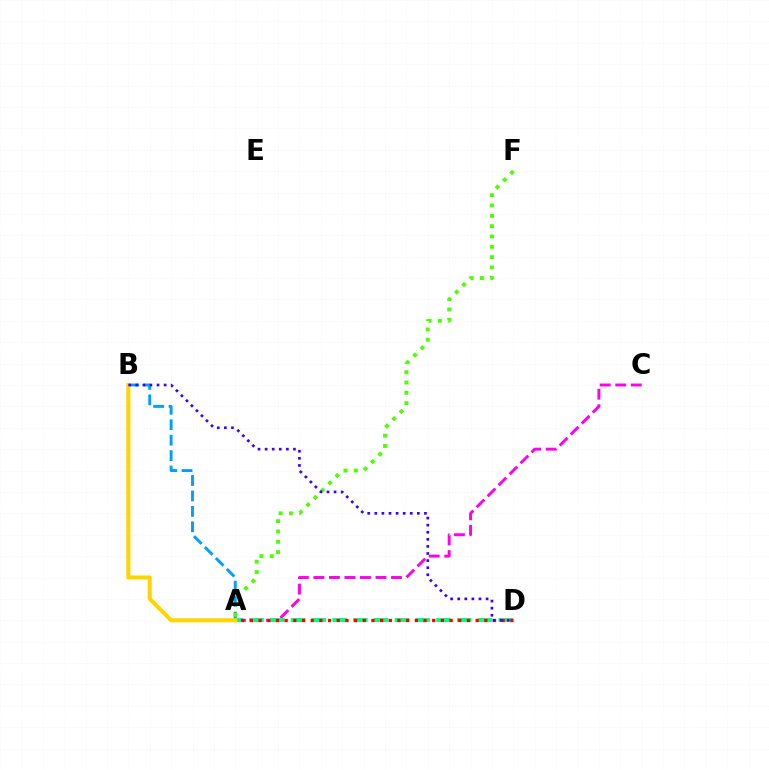{('A', 'B'): [{'color': '#009eff', 'line_style': 'dashed', 'thickness': 2.1}, {'color': '#ffd500', 'line_style': 'solid', 'thickness': 2.94}], ('A', 'C'): [{'color': '#ff00ed', 'line_style': 'dashed', 'thickness': 2.11}], ('A', 'D'): [{'color': '#00ff86', 'line_style': 'dashed', 'thickness': 2.82}, {'color': '#ff0000', 'line_style': 'dotted', 'thickness': 2.36}], ('A', 'F'): [{'color': '#4fff00', 'line_style': 'dotted', 'thickness': 2.81}], ('B', 'D'): [{'color': '#3700ff', 'line_style': 'dotted', 'thickness': 1.93}]}